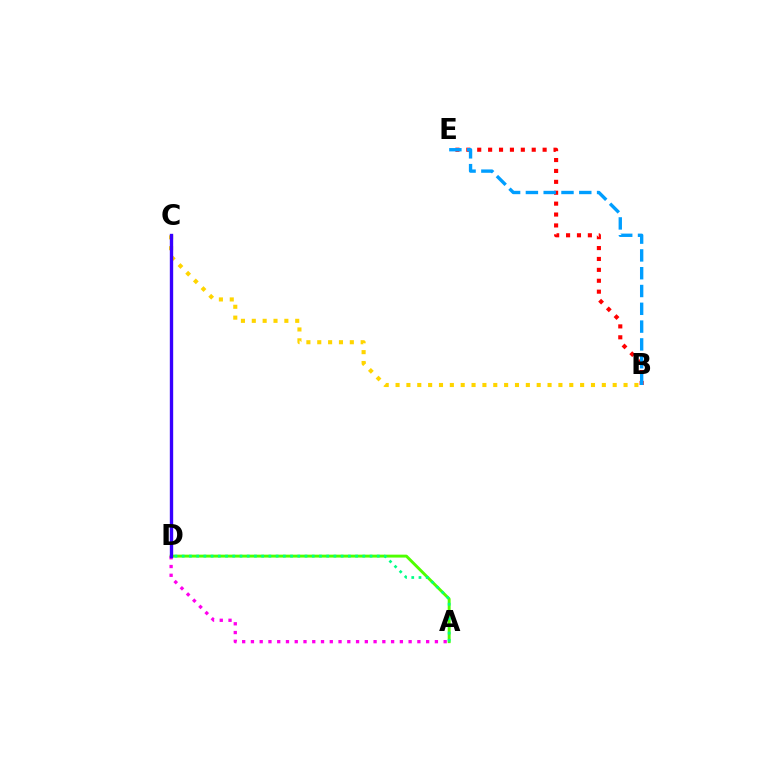{('A', 'D'): [{'color': '#4fff00', 'line_style': 'solid', 'thickness': 2.1}, {'color': '#ff00ed', 'line_style': 'dotted', 'thickness': 2.38}, {'color': '#00ff86', 'line_style': 'dotted', 'thickness': 1.96}], ('B', 'E'): [{'color': '#ff0000', 'line_style': 'dotted', 'thickness': 2.96}, {'color': '#009eff', 'line_style': 'dashed', 'thickness': 2.42}], ('B', 'C'): [{'color': '#ffd500', 'line_style': 'dotted', 'thickness': 2.95}], ('C', 'D'): [{'color': '#3700ff', 'line_style': 'solid', 'thickness': 2.42}]}